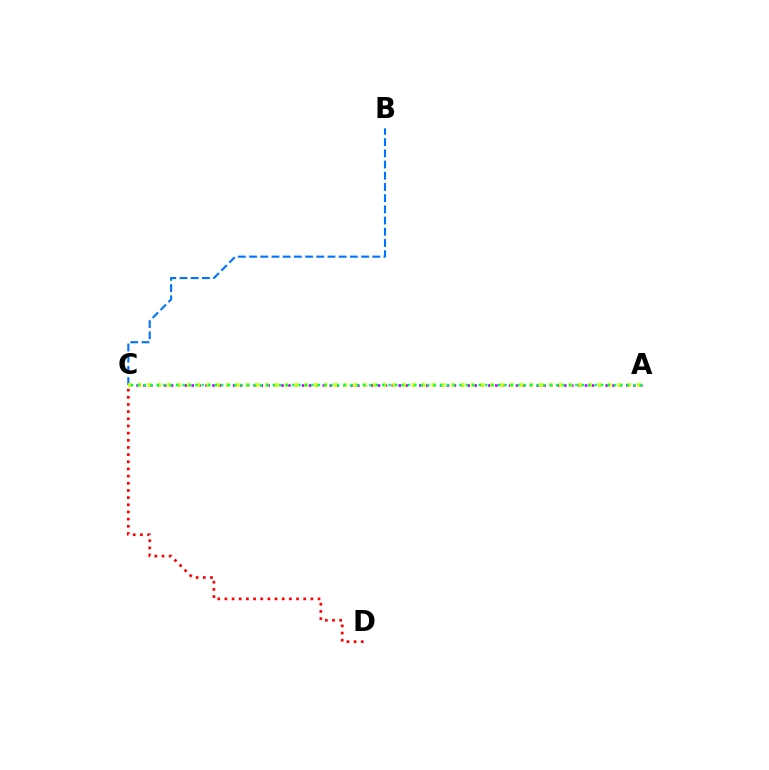{('C', 'D'): [{'color': '#ff0000', 'line_style': 'dotted', 'thickness': 1.95}], ('B', 'C'): [{'color': '#0074ff', 'line_style': 'dashed', 'thickness': 1.52}], ('A', 'C'): [{'color': '#b900ff', 'line_style': 'dotted', 'thickness': 1.87}, {'color': '#d1ff00', 'line_style': 'dotted', 'thickness': 2.66}, {'color': '#00ff5c', 'line_style': 'dotted', 'thickness': 1.75}]}